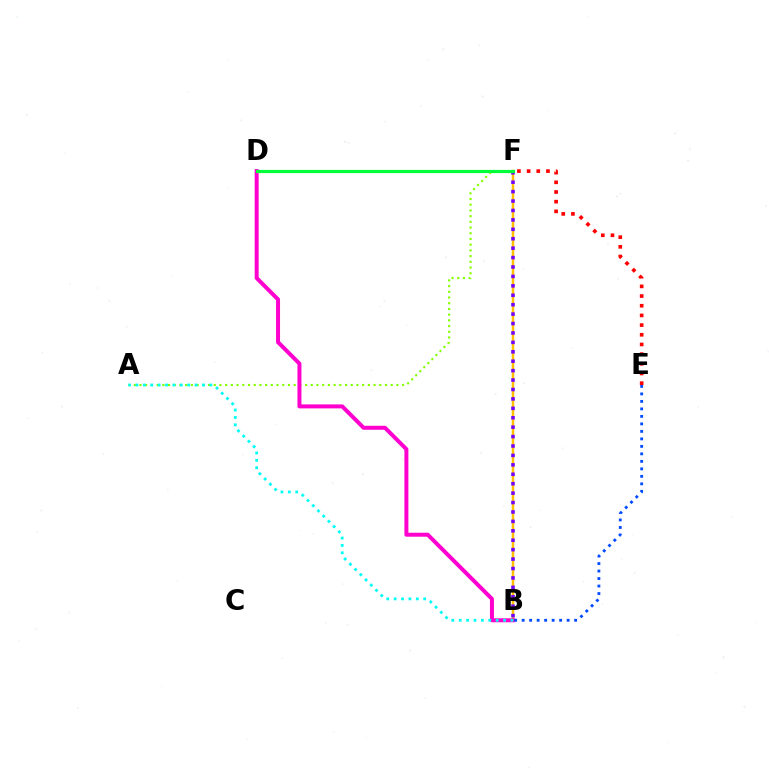{('B', 'F'): [{'color': '#ffbd00', 'line_style': 'solid', 'thickness': 1.78}, {'color': '#7200ff', 'line_style': 'dotted', 'thickness': 2.56}], ('A', 'F'): [{'color': '#84ff00', 'line_style': 'dotted', 'thickness': 1.55}], ('B', 'D'): [{'color': '#ff00cf', 'line_style': 'solid', 'thickness': 2.87}], ('E', 'F'): [{'color': '#ff0000', 'line_style': 'dotted', 'thickness': 2.63}], ('B', 'E'): [{'color': '#004bff', 'line_style': 'dotted', 'thickness': 2.04}], ('A', 'B'): [{'color': '#00fff6', 'line_style': 'dotted', 'thickness': 2.01}], ('D', 'F'): [{'color': '#00ff39', 'line_style': 'solid', 'thickness': 2.29}]}